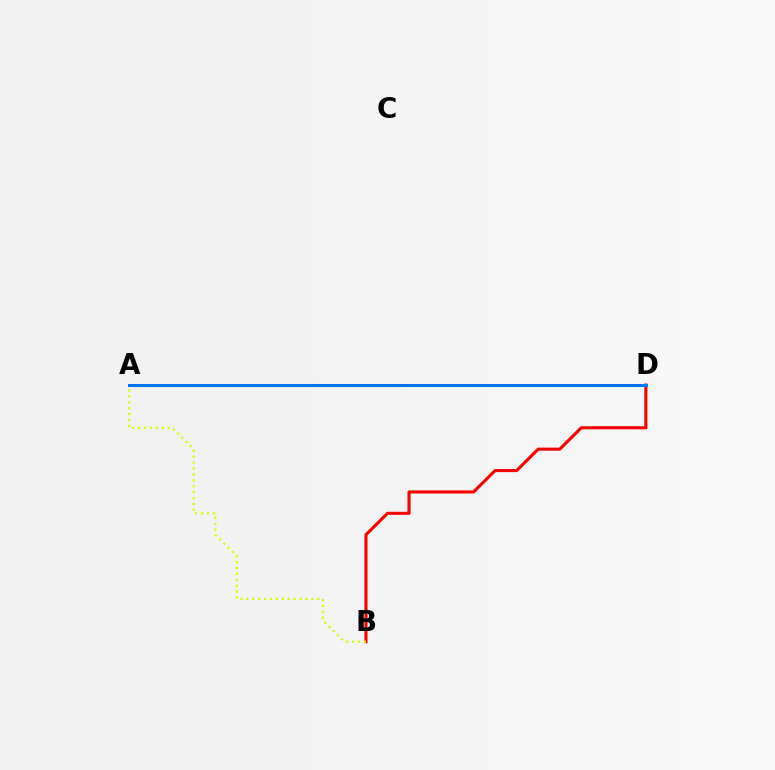{('B', 'D'): [{'color': '#ff0000', 'line_style': 'solid', 'thickness': 2.24}], ('A', 'D'): [{'color': '#b900ff', 'line_style': 'solid', 'thickness': 1.97}, {'color': '#00ff5c', 'line_style': 'dotted', 'thickness': 2.14}, {'color': '#0074ff', 'line_style': 'solid', 'thickness': 2.19}], ('A', 'B'): [{'color': '#d1ff00', 'line_style': 'dotted', 'thickness': 1.61}]}